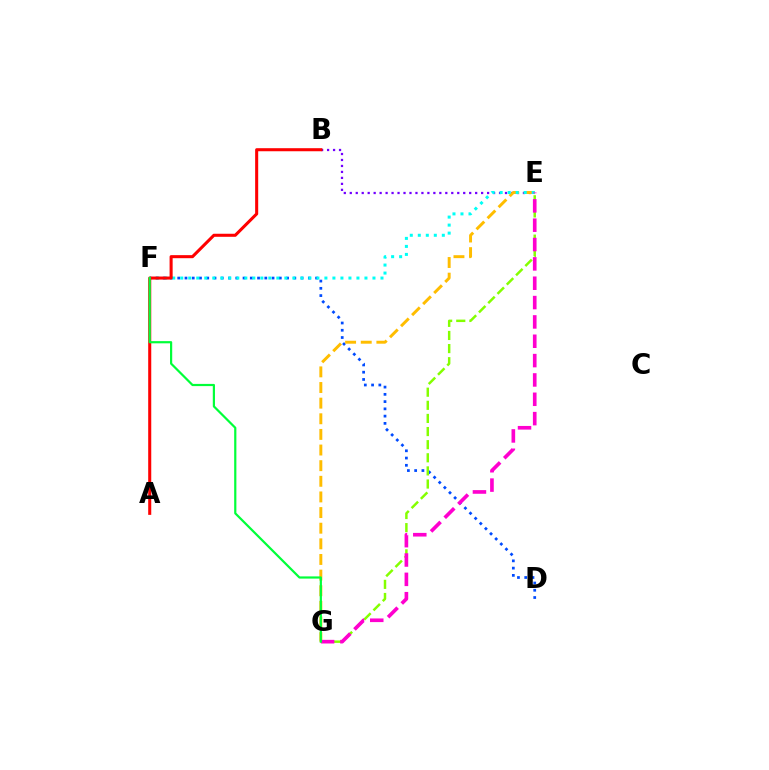{('D', 'F'): [{'color': '#004bff', 'line_style': 'dotted', 'thickness': 1.97}], ('B', 'E'): [{'color': '#7200ff', 'line_style': 'dotted', 'thickness': 1.62}], ('E', 'G'): [{'color': '#84ff00', 'line_style': 'dashed', 'thickness': 1.78}, {'color': '#ffbd00', 'line_style': 'dashed', 'thickness': 2.12}, {'color': '#ff00cf', 'line_style': 'dashed', 'thickness': 2.63}], ('E', 'F'): [{'color': '#00fff6', 'line_style': 'dotted', 'thickness': 2.18}], ('A', 'B'): [{'color': '#ff0000', 'line_style': 'solid', 'thickness': 2.2}], ('F', 'G'): [{'color': '#00ff39', 'line_style': 'solid', 'thickness': 1.58}]}